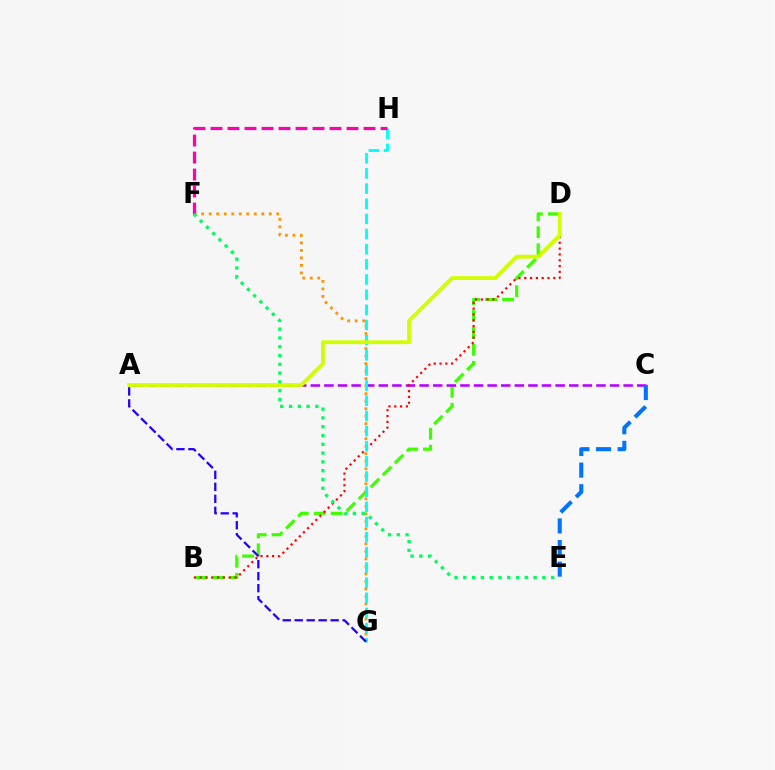{('B', 'D'): [{'color': '#3dff00', 'line_style': 'dashed', 'thickness': 2.31}, {'color': '#ff0000', 'line_style': 'dotted', 'thickness': 1.58}], ('A', 'C'): [{'color': '#b900ff', 'line_style': 'dashed', 'thickness': 1.85}], ('F', 'G'): [{'color': '#ff9400', 'line_style': 'dotted', 'thickness': 2.04}], ('C', 'E'): [{'color': '#0074ff', 'line_style': 'dashed', 'thickness': 2.93}], ('G', 'H'): [{'color': '#00fff6', 'line_style': 'dashed', 'thickness': 2.06}], ('F', 'H'): [{'color': '#ff00ac', 'line_style': 'dashed', 'thickness': 2.31}], ('E', 'F'): [{'color': '#00ff5c', 'line_style': 'dotted', 'thickness': 2.39}], ('A', 'G'): [{'color': '#2500ff', 'line_style': 'dashed', 'thickness': 1.63}], ('A', 'D'): [{'color': '#d1ff00', 'line_style': 'solid', 'thickness': 2.74}]}